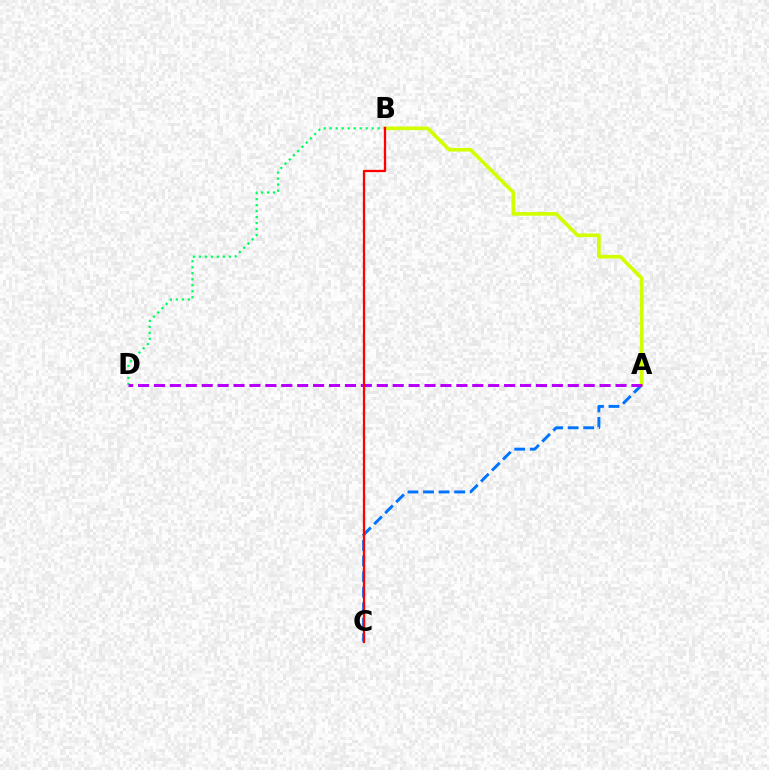{('A', 'C'): [{'color': '#0074ff', 'line_style': 'dashed', 'thickness': 2.11}], ('B', 'D'): [{'color': '#00ff5c', 'line_style': 'dotted', 'thickness': 1.63}], ('A', 'B'): [{'color': '#d1ff00', 'line_style': 'solid', 'thickness': 2.63}], ('A', 'D'): [{'color': '#b900ff', 'line_style': 'dashed', 'thickness': 2.16}], ('B', 'C'): [{'color': '#ff0000', 'line_style': 'solid', 'thickness': 1.65}]}